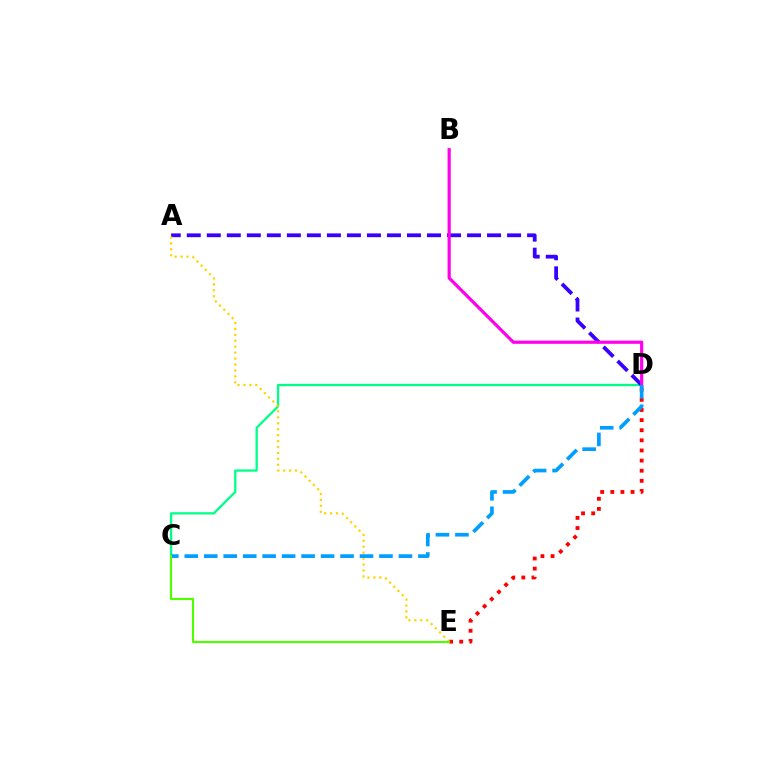{('C', 'D'): [{'color': '#00ff86', 'line_style': 'solid', 'thickness': 1.64}, {'color': '#009eff', 'line_style': 'dashed', 'thickness': 2.64}], ('D', 'E'): [{'color': '#ff0000', 'line_style': 'dotted', 'thickness': 2.75}], ('A', 'D'): [{'color': '#3700ff', 'line_style': 'dashed', 'thickness': 2.72}], ('A', 'E'): [{'color': '#ffd500', 'line_style': 'dotted', 'thickness': 1.61}], ('B', 'D'): [{'color': '#ff00ed', 'line_style': 'solid', 'thickness': 2.3}], ('C', 'E'): [{'color': '#4fff00', 'line_style': 'solid', 'thickness': 1.54}]}